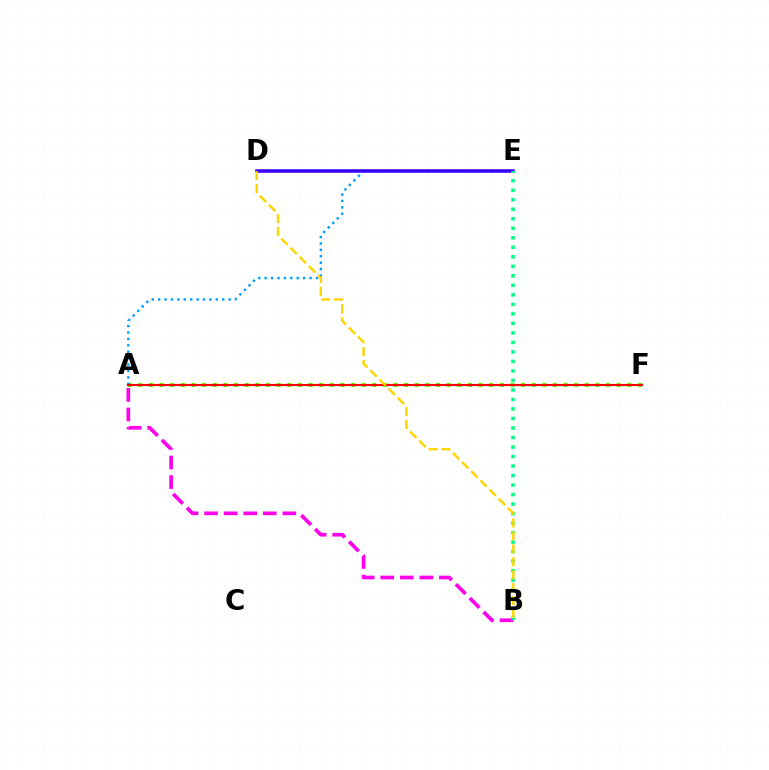{('A', 'F'): [{'color': '#4fff00', 'line_style': 'dotted', 'thickness': 2.89}, {'color': '#ff0000', 'line_style': 'solid', 'thickness': 1.54}], ('A', 'E'): [{'color': '#009eff', 'line_style': 'dotted', 'thickness': 1.74}], ('D', 'E'): [{'color': '#3700ff', 'line_style': 'solid', 'thickness': 2.54}], ('A', 'B'): [{'color': '#ff00ed', 'line_style': 'dashed', 'thickness': 2.66}], ('B', 'E'): [{'color': '#00ff86', 'line_style': 'dotted', 'thickness': 2.58}], ('B', 'D'): [{'color': '#ffd500', 'line_style': 'dashed', 'thickness': 1.76}]}